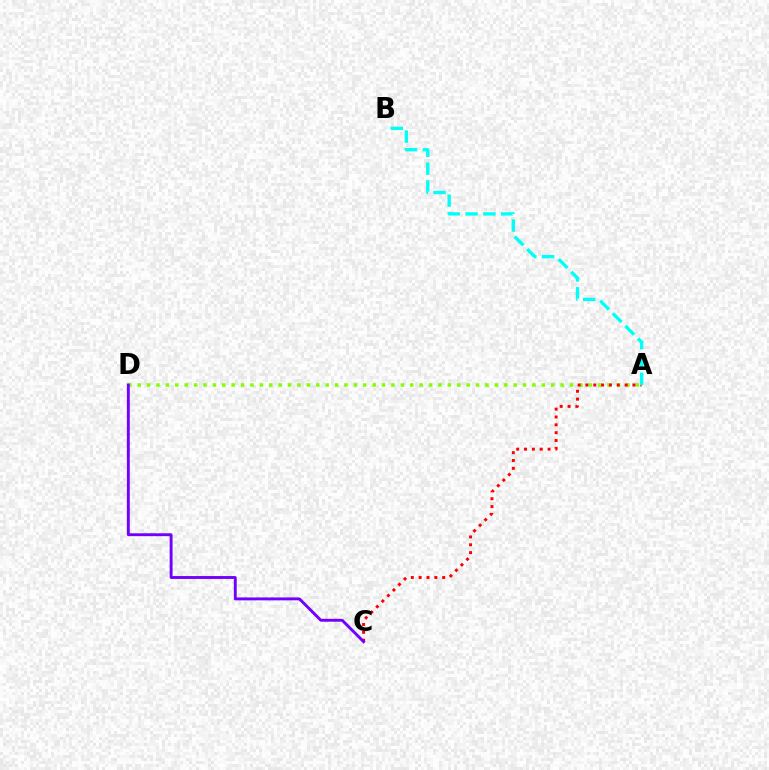{('A', 'D'): [{'color': '#84ff00', 'line_style': 'dotted', 'thickness': 2.55}], ('A', 'C'): [{'color': '#ff0000', 'line_style': 'dotted', 'thickness': 2.13}], ('A', 'B'): [{'color': '#00fff6', 'line_style': 'dashed', 'thickness': 2.42}], ('C', 'D'): [{'color': '#7200ff', 'line_style': 'solid', 'thickness': 2.09}]}